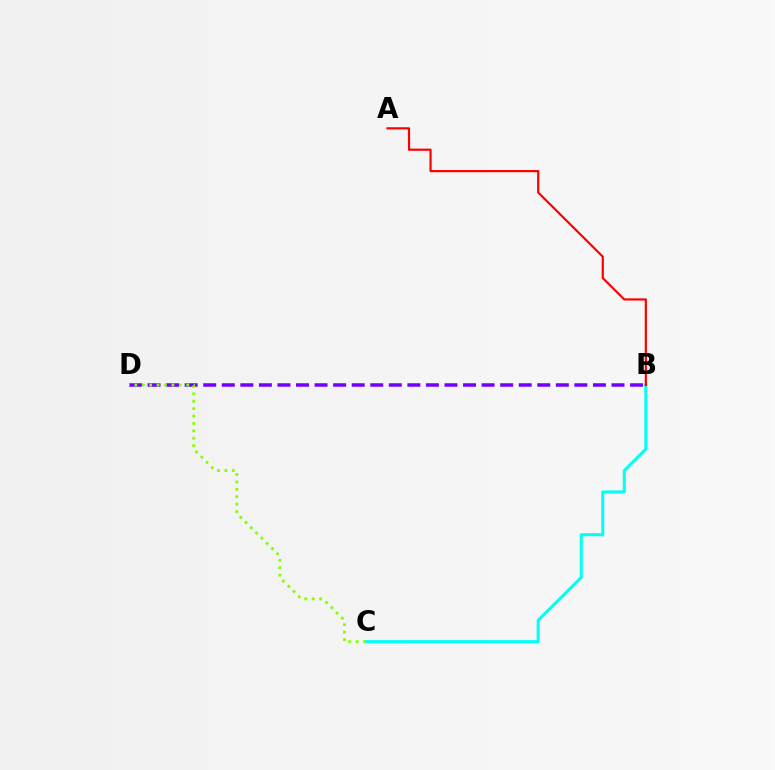{('B', 'C'): [{'color': '#00fff6', 'line_style': 'solid', 'thickness': 2.19}], ('B', 'D'): [{'color': '#7200ff', 'line_style': 'dashed', 'thickness': 2.52}], ('A', 'B'): [{'color': '#ff0000', 'line_style': 'solid', 'thickness': 1.58}], ('C', 'D'): [{'color': '#84ff00', 'line_style': 'dotted', 'thickness': 2.01}]}